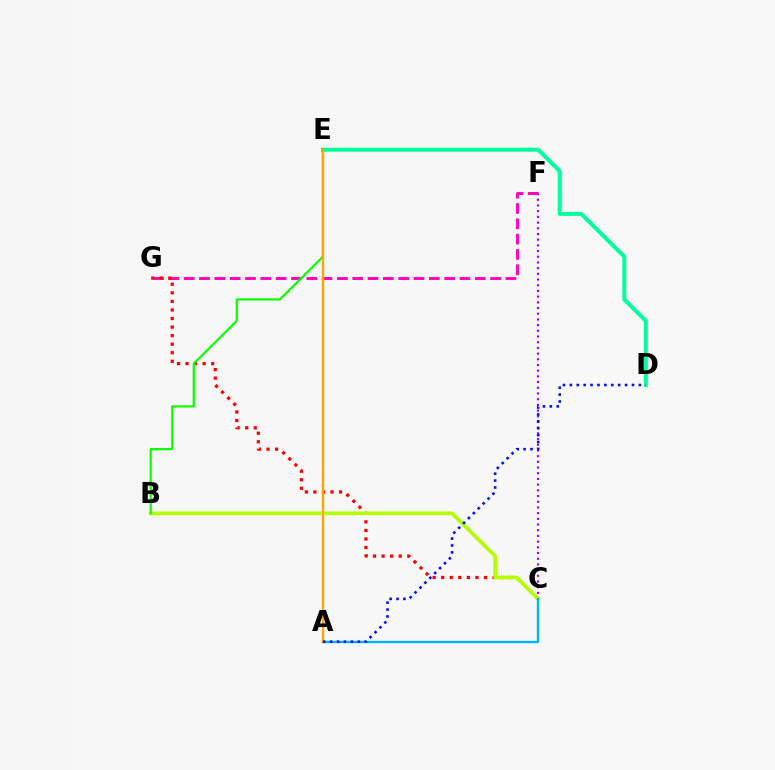{('C', 'F'): [{'color': '#9b00ff', 'line_style': 'dotted', 'thickness': 1.55}], ('F', 'G'): [{'color': '#ff00bd', 'line_style': 'dashed', 'thickness': 2.08}], ('C', 'G'): [{'color': '#ff0000', 'line_style': 'dotted', 'thickness': 2.32}], ('B', 'C'): [{'color': '#b3ff00', 'line_style': 'solid', 'thickness': 2.67}], ('D', 'E'): [{'color': '#00ff9d', 'line_style': 'solid', 'thickness': 2.87}], ('A', 'C'): [{'color': '#00b5ff', 'line_style': 'solid', 'thickness': 1.7}], ('B', 'E'): [{'color': '#08ff00', 'line_style': 'solid', 'thickness': 1.57}], ('A', 'E'): [{'color': '#ffa500', 'line_style': 'solid', 'thickness': 1.69}], ('A', 'D'): [{'color': '#0010ff', 'line_style': 'dotted', 'thickness': 1.88}]}